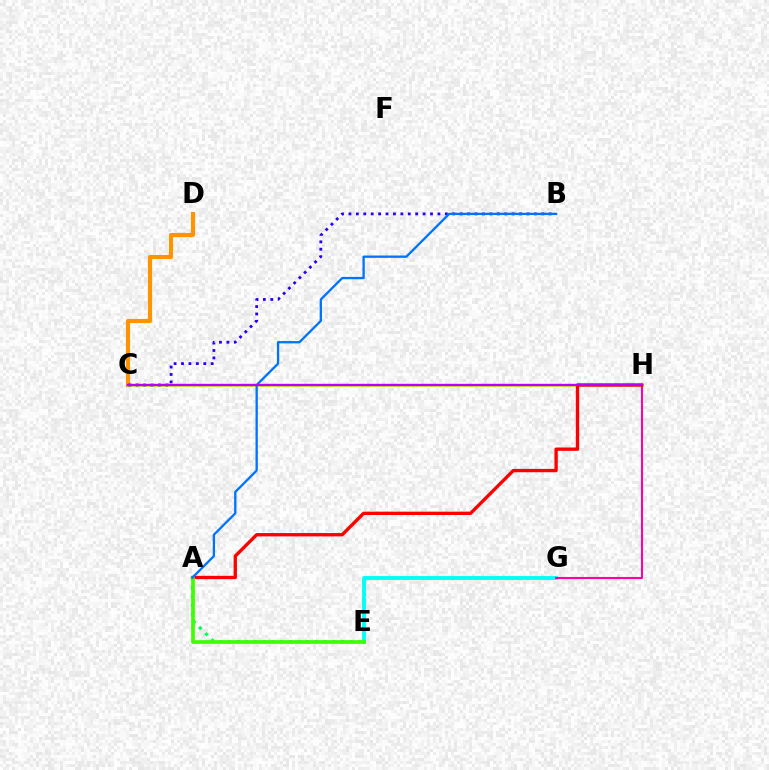{('C', 'D'): [{'color': '#ff9400', 'line_style': 'solid', 'thickness': 2.98}], ('A', 'E'): [{'color': '#00ff5c', 'line_style': 'dotted', 'thickness': 2.36}, {'color': '#3dff00', 'line_style': 'solid', 'thickness': 2.65}], ('E', 'G'): [{'color': '#00fff6', 'line_style': 'solid', 'thickness': 2.77}], ('C', 'H'): [{'color': '#d1ff00', 'line_style': 'solid', 'thickness': 2.06}, {'color': '#b900ff', 'line_style': 'solid', 'thickness': 1.71}], ('G', 'H'): [{'color': '#ff00ac', 'line_style': 'solid', 'thickness': 1.5}], ('B', 'C'): [{'color': '#2500ff', 'line_style': 'dotted', 'thickness': 2.02}], ('A', 'H'): [{'color': '#ff0000', 'line_style': 'solid', 'thickness': 2.4}], ('A', 'B'): [{'color': '#0074ff', 'line_style': 'solid', 'thickness': 1.67}]}